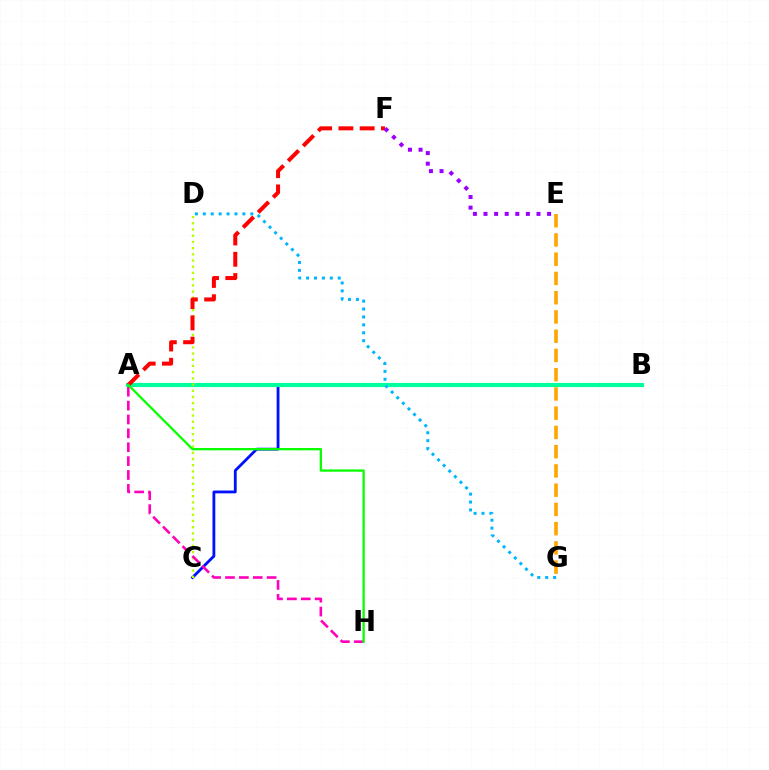{('B', 'C'): [{'color': '#0010ff', 'line_style': 'solid', 'thickness': 2.03}], ('A', 'B'): [{'color': '#00ff9d', 'line_style': 'solid', 'thickness': 2.98}], ('C', 'D'): [{'color': '#b3ff00', 'line_style': 'dotted', 'thickness': 1.69}], ('E', 'G'): [{'color': '#ffa500', 'line_style': 'dashed', 'thickness': 2.61}], ('A', 'F'): [{'color': '#ff0000', 'line_style': 'dashed', 'thickness': 2.89}], ('D', 'G'): [{'color': '#00b5ff', 'line_style': 'dotted', 'thickness': 2.15}], ('A', 'H'): [{'color': '#ff00bd', 'line_style': 'dashed', 'thickness': 1.89}, {'color': '#08ff00', 'line_style': 'solid', 'thickness': 1.66}], ('E', 'F'): [{'color': '#9b00ff', 'line_style': 'dotted', 'thickness': 2.88}]}